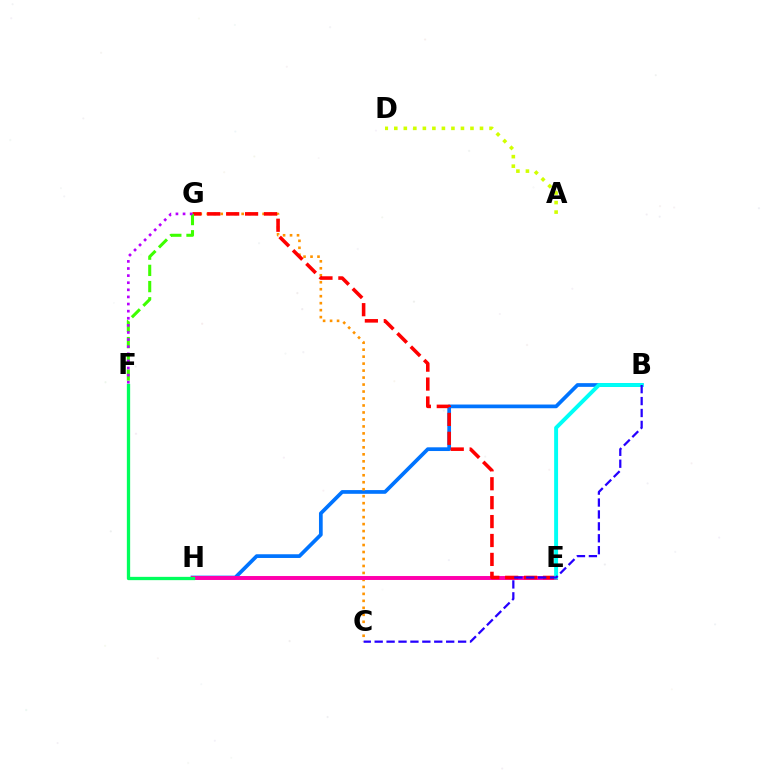{('B', 'H'): [{'color': '#0074ff', 'line_style': 'solid', 'thickness': 2.68}], ('C', 'G'): [{'color': '#ff9400', 'line_style': 'dotted', 'thickness': 1.9}], ('A', 'D'): [{'color': '#d1ff00', 'line_style': 'dotted', 'thickness': 2.59}], ('E', 'H'): [{'color': '#ff00ac', 'line_style': 'solid', 'thickness': 2.84}], ('E', 'G'): [{'color': '#ff0000', 'line_style': 'dashed', 'thickness': 2.57}], ('B', 'E'): [{'color': '#00fff6', 'line_style': 'solid', 'thickness': 2.83}], ('F', 'H'): [{'color': '#00ff5c', 'line_style': 'solid', 'thickness': 2.37}], ('B', 'C'): [{'color': '#2500ff', 'line_style': 'dashed', 'thickness': 1.62}], ('F', 'G'): [{'color': '#3dff00', 'line_style': 'dashed', 'thickness': 2.2}, {'color': '#b900ff', 'line_style': 'dotted', 'thickness': 1.93}]}